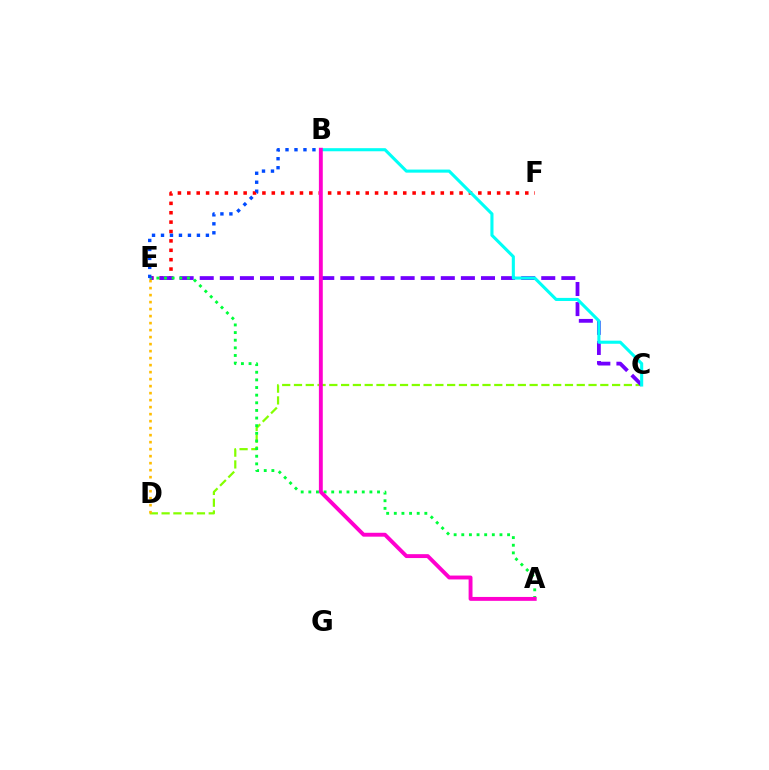{('C', 'D'): [{'color': '#84ff00', 'line_style': 'dashed', 'thickness': 1.6}], ('E', 'F'): [{'color': '#ff0000', 'line_style': 'dotted', 'thickness': 2.55}], ('C', 'E'): [{'color': '#7200ff', 'line_style': 'dashed', 'thickness': 2.73}], ('A', 'E'): [{'color': '#00ff39', 'line_style': 'dotted', 'thickness': 2.07}], ('D', 'E'): [{'color': '#ffbd00', 'line_style': 'dotted', 'thickness': 1.9}], ('B', 'E'): [{'color': '#004bff', 'line_style': 'dotted', 'thickness': 2.44}], ('B', 'C'): [{'color': '#00fff6', 'line_style': 'solid', 'thickness': 2.23}], ('A', 'B'): [{'color': '#ff00cf', 'line_style': 'solid', 'thickness': 2.8}]}